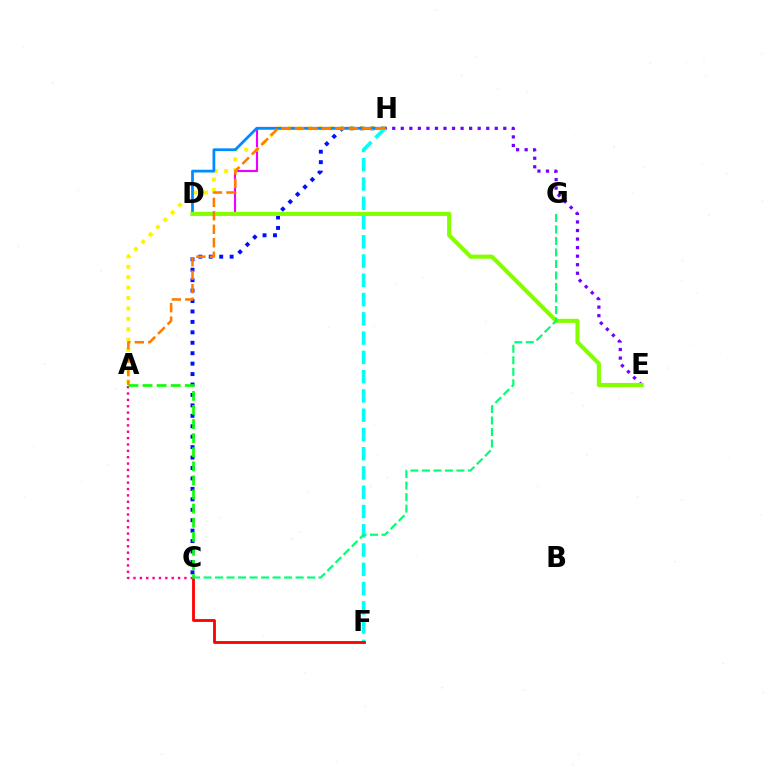{('E', 'H'): [{'color': '#7200ff', 'line_style': 'dotted', 'thickness': 2.32}], ('C', 'H'): [{'color': '#0010ff', 'line_style': 'dotted', 'thickness': 2.84}], ('D', 'H'): [{'color': '#ee00ff', 'line_style': 'solid', 'thickness': 1.54}, {'color': '#008cff', 'line_style': 'solid', 'thickness': 2.0}], ('A', 'H'): [{'color': '#fcf500', 'line_style': 'dotted', 'thickness': 2.82}, {'color': '#ff7c00', 'line_style': 'dashed', 'thickness': 1.83}], ('D', 'E'): [{'color': '#84ff00', 'line_style': 'solid', 'thickness': 2.96}], ('F', 'H'): [{'color': '#00fff6', 'line_style': 'dashed', 'thickness': 2.62}], ('C', 'F'): [{'color': '#ff0000', 'line_style': 'solid', 'thickness': 2.03}], ('C', 'G'): [{'color': '#00ff74', 'line_style': 'dashed', 'thickness': 1.56}], ('A', 'C'): [{'color': '#ff0094', 'line_style': 'dotted', 'thickness': 1.73}, {'color': '#08ff00', 'line_style': 'dashed', 'thickness': 1.91}]}